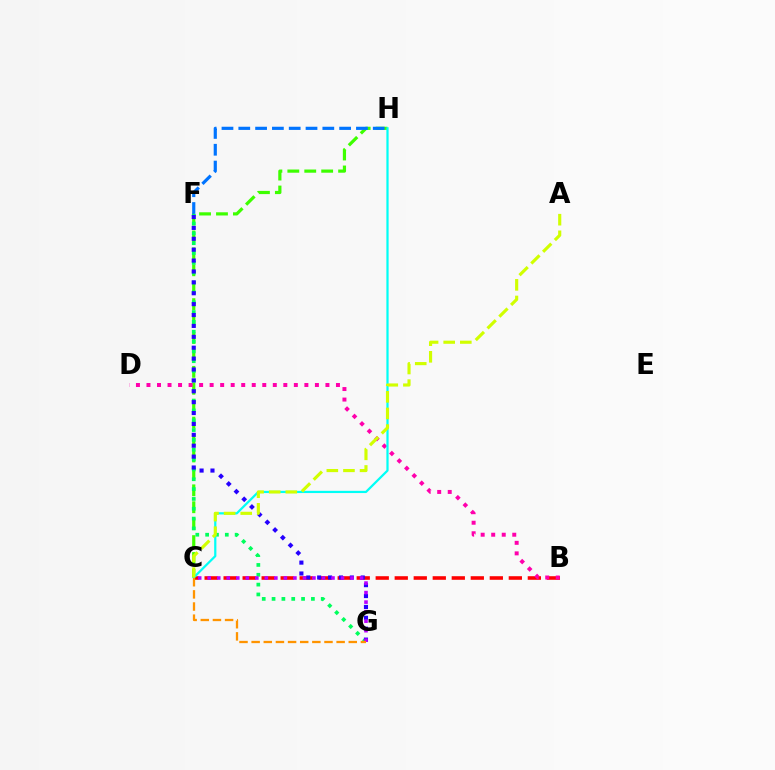{('C', 'H'): [{'color': '#3dff00', 'line_style': 'dashed', 'thickness': 2.3}, {'color': '#00fff6', 'line_style': 'solid', 'thickness': 1.6}], ('F', 'G'): [{'color': '#00ff5c', 'line_style': 'dotted', 'thickness': 2.67}, {'color': '#2500ff', 'line_style': 'dotted', 'thickness': 2.96}], ('B', 'C'): [{'color': '#ff0000', 'line_style': 'dashed', 'thickness': 2.58}], ('B', 'D'): [{'color': '#ff00ac', 'line_style': 'dotted', 'thickness': 2.86}], ('F', 'H'): [{'color': '#0074ff', 'line_style': 'dashed', 'thickness': 2.28}], ('A', 'C'): [{'color': '#d1ff00', 'line_style': 'dashed', 'thickness': 2.26}], ('C', 'G'): [{'color': '#b900ff', 'line_style': 'dotted', 'thickness': 2.59}, {'color': '#ff9400', 'line_style': 'dashed', 'thickness': 1.65}]}